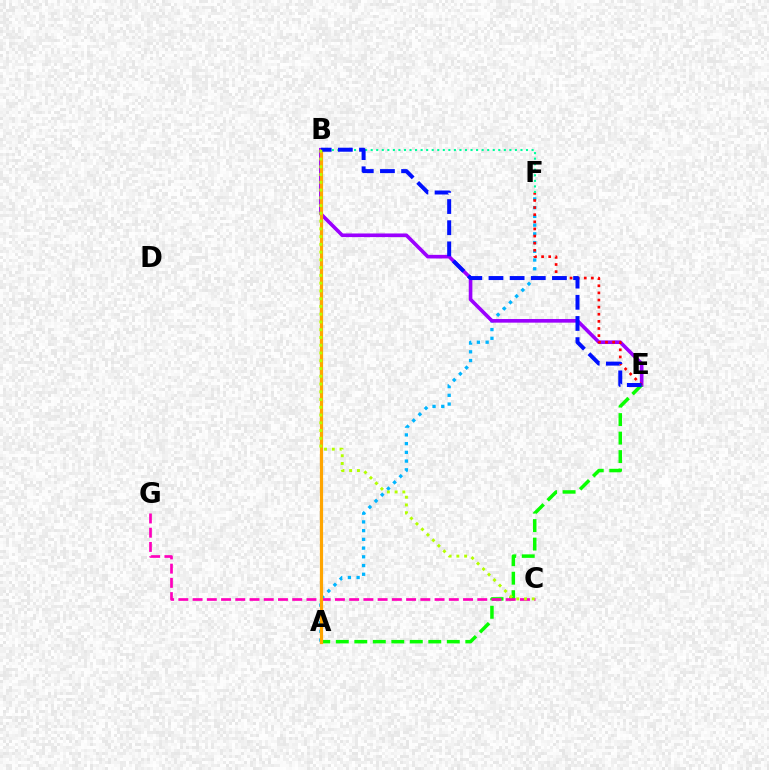{('A', 'F'): [{'color': '#00b5ff', 'line_style': 'dotted', 'thickness': 2.37}], ('B', 'E'): [{'color': '#9b00ff', 'line_style': 'solid', 'thickness': 2.61}, {'color': '#0010ff', 'line_style': 'dashed', 'thickness': 2.87}], ('A', 'E'): [{'color': '#08ff00', 'line_style': 'dashed', 'thickness': 2.51}], ('C', 'G'): [{'color': '#ff00bd', 'line_style': 'dashed', 'thickness': 1.93}], ('A', 'B'): [{'color': '#ffa500', 'line_style': 'solid', 'thickness': 2.3}], ('E', 'F'): [{'color': '#ff0000', 'line_style': 'dotted', 'thickness': 1.93}], ('B', 'F'): [{'color': '#00ff9d', 'line_style': 'dotted', 'thickness': 1.51}], ('B', 'C'): [{'color': '#b3ff00', 'line_style': 'dotted', 'thickness': 2.11}]}